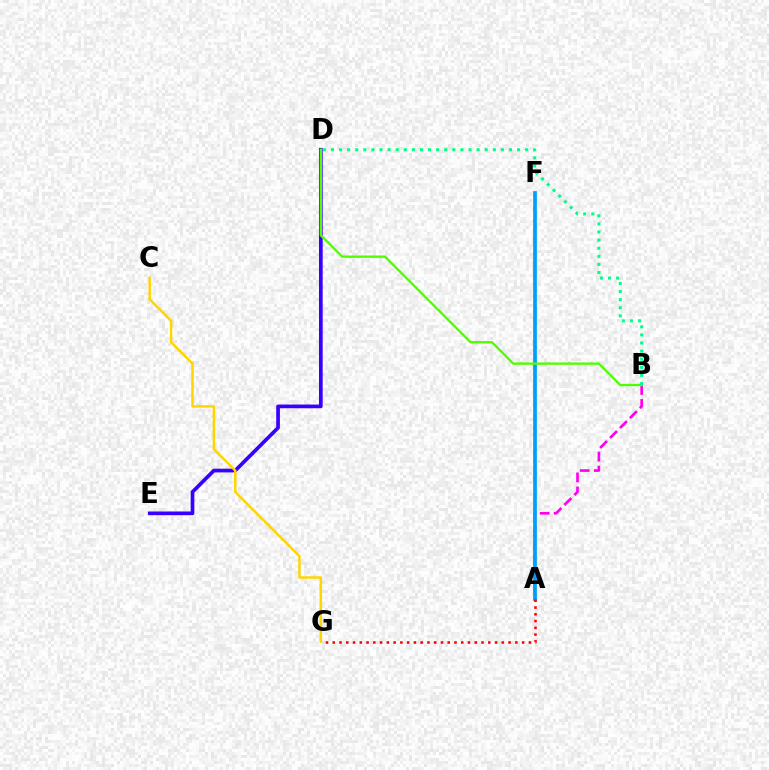{('A', 'B'): [{'color': '#ff00ed', 'line_style': 'dashed', 'thickness': 1.91}], ('A', 'F'): [{'color': '#009eff', 'line_style': 'solid', 'thickness': 2.67}], ('A', 'G'): [{'color': '#ff0000', 'line_style': 'dotted', 'thickness': 1.84}], ('D', 'E'): [{'color': '#3700ff', 'line_style': 'solid', 'thickness': 2.66}], ('B', 'D'): [{'color': '#4fff00', 'line_style': 'solid', 'thickness': 1.69}, {'color': '#00ff86', 'line_style': 'dotted', 'thickness': 2.2}], ('C', 'G'): [{'color': '#ffd500', 'line_style': 'solid', 'thickness': 1.78}]}